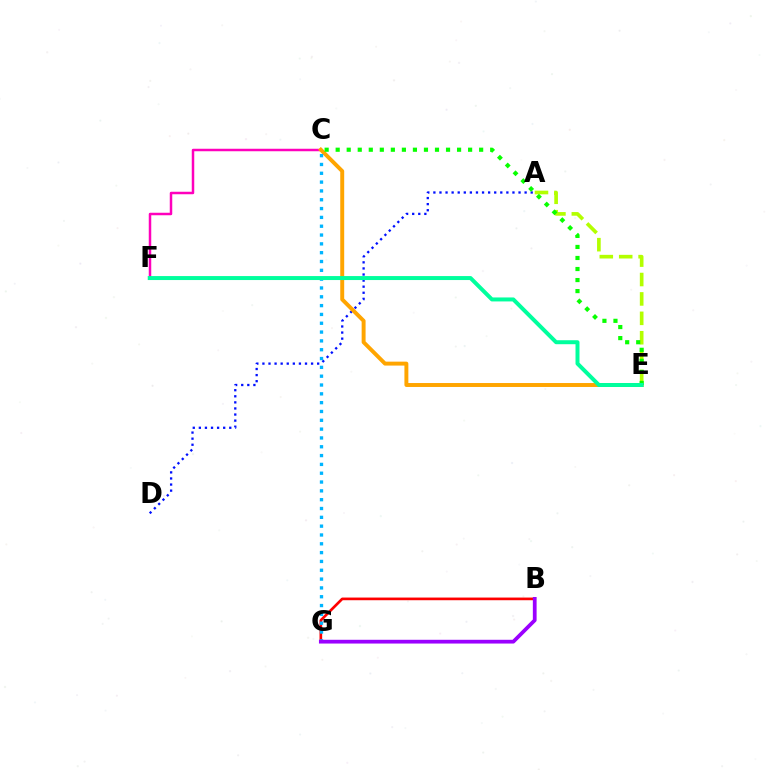{('A', 'D'): [{'color': '#0010ff', 'line_style': 'dotted', 'thickness': 1.65}], ('B', 'G'): [{'color': '#ff0000', 'line_style': 'solid', 'thickness': 1.92}, {'color': '#9b00ff', 'line_style': 'solid', 'thickness': 2.7}], ('C', 'F'): [{'color': '#ff00bd', 'line_style': 'solid', 'thickness': 1.79}], ('C', 'E'): [{'color': '#ffa500', 'line_style': 'solid', 'thickness': 2.83}, {'color': '#08ff00', 'line_style': 'dotted', 'thickness': 3.0}], ('A', 'E'): [{'color': '#b3ff00', 'line_style': 'dashed', 'thickness': 2.64}], ('C', 'G'): [{'color': '#00b5ff', 'line_style': 'dotted', 'thickness': 2.4}], ('E', 'F'): [{'color': '#00ff9d', 'line_style': 'solid', 'thickness': 2.87}]}